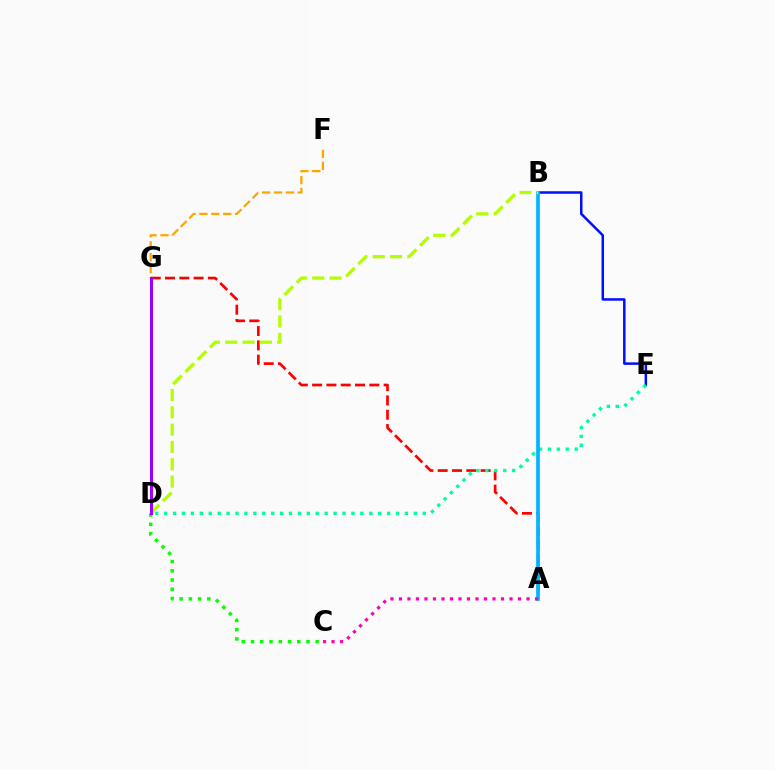{('B', 'E'): [{'color': '#0010ff', 'line_style': 'solid', 'thickness': 1.8}], ('A', 'G'): [{'color': '#ff0000', 'line_style': 'dashed', 'thickness': 1.94}], ('D', 'E'): [{'color': '#00ff9d', 'line_style': 'dotted', 'thickness': 2.42}], ('A', 'B'): [{'color': '#00b5ff', 'line_style': 'solid', 'thickness': 2.65}], ('B', 'D'): [{'color': '#b3ff00', 'line_style': 'dashed', 'thickness': 2.35}], ('F', 'G'): [{'color': '#ffa500', 'line_style': 'dashed', 'thickness': 1.62}], ('A', 'C'): [{'color': '#ff00bd', 'line_style': 'dotted', 'thickness': 2.31}], ('C', 'D'): [{'color': '#08ff00', 'line_style': 'dotted', 'thickness': 2.51}], ('D', 'G'): [{'color': '#9b00ff', 'line_style': 'solid', 'thickness': 2.16}]}